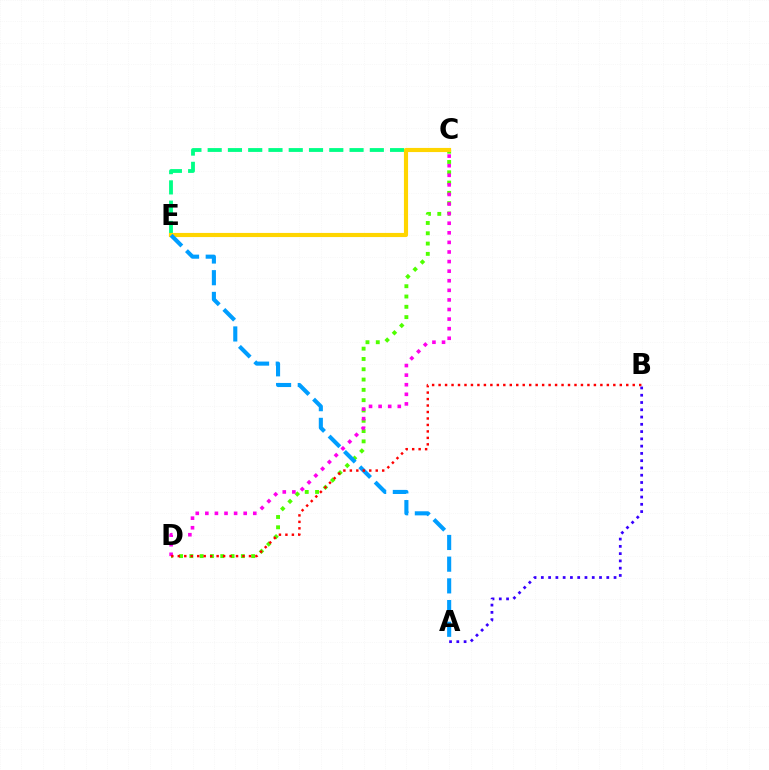{('C', 'D'): [{'color': '#4fff00', 'line_style': 'dotted', 'thickness': 2.8}, {'color': '#ff00ed', 'line_style': 'dotted', 'thickness': 2.6}], ('C', 'E'): [{'color': '#00ff86', 'line_style': 'dashed', 'thickness': 2.75}, {'color': '#ffd500', 'line_style': 'solid', 'thickness': 2.98}], ('A', 'B'): [{'color': '#3700ff', 'line_style': 'dotted', 'thickness': 1.98}], ('A', 'E'): [{'color': '#009eff', 'line_style': 'dashed', 'thickness': 2.95}], ('B', 'D'): [{'color': '#ff0000', 'line_style': 'dotted', 'thickness': 1.76}]}